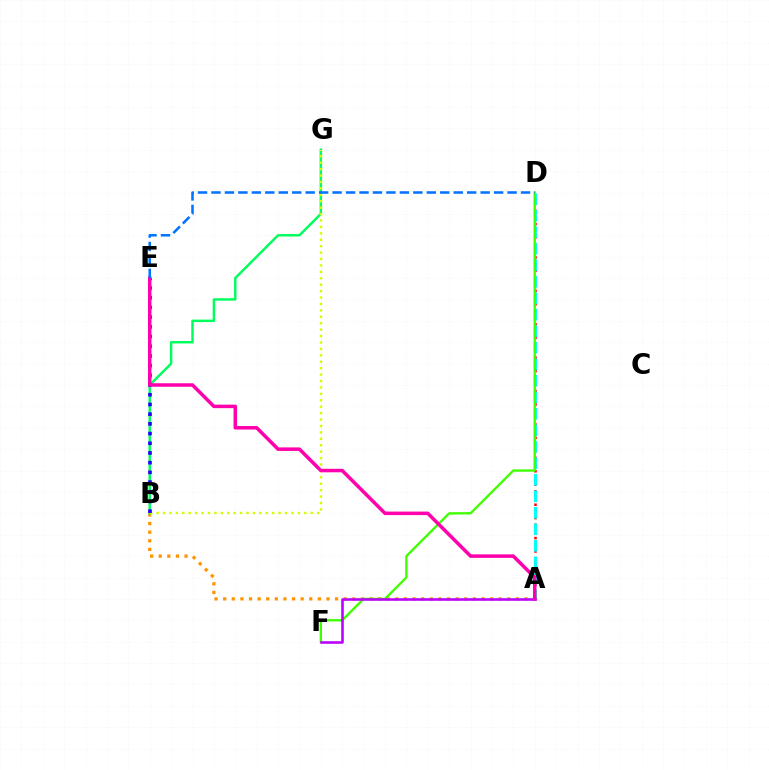{('A', 'D'): [{'color': '#ff0000', 'line_style': 'dotted', 'thickness': 1.82}, {'color': '#00fff6', 'line_style': 'dashed', 'thickness': 2.24}], ('A', 'B'): [{'color': '#ff9400', 'line_style': 'dotted', 'thickness': 2.34}], ('B', 'G'): [{'color': '#00ff5c', 'line_style': 'solid', 'thickness': 1.77}, {'color': '#d1ff00', 'line_style': 'dotted', 'thickness': 1.74}], ('D', 'F'): [{'color': '#3dff00', 'line_style': 'solid', 'thickness': 1.68}], ('A', 'F'): [{'color': '#b900ff', 'line_style': 'solid', 'thickness': 1.85}], ('B', 'E'): [{'color': '#2500ff', 'line_style': 'dotted', 'thickness': 2.64}], ('A', 'E'): [{'color': '#ff00ac', 'line_style': 'solid', 'thickness': 2.53}], ('D', 'E'): [{'color': '#0074ff', 'line_style': 'dashed', 'thickness': 1.83}]}